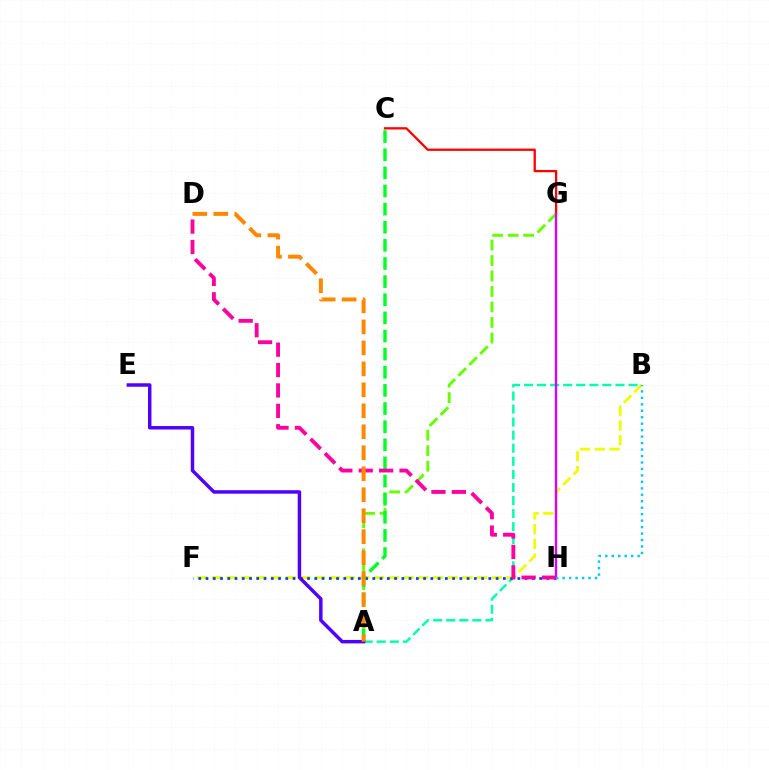{('A', 'B'): [{'color': '#00ffaf', 'line_style': 'dashed', 'thickness': 1.77}], ('B', 'F'): [{'color': '#eeff00', 'line_style': 'dashed', 'thickness': 2.0}], ('F', 'H'): [{'color': '#003fff', 'line_style': 'dotted', 'thickness': 1.97}], ('C', 'G'): [{'color': '#ff0000', 'line_style': 'solid', 'thickness': 1.65}], ('A', 'G'): [{'color': '#66ff00', 'line_style': 'dashed', 'thickness': 2.1}], ('A', 'C'): [{'color': '#00ff27', 'line_style': 'dashed', 'thickness': 2.46}], ('A', 'E'): [{'color': '#4f00ff', 'line_style': 'solid', 'thickness': 2.49}], ('G', 'H'): [{'color': '#d600ff', 'line_style': 'solid', 'thickness': 1.7}], ('B', 'H'): [{'color': '#00c7ff', 'line_style': 'dotted', 'thickness': 1.76}], ('D', 'H'): [{'color': '#ff00a0', 'line_style': 'dashed', 'thickness': 2.77}], ('A', 'D'): [{'color': '#ff8800', 'line_style': 'dashed', 'thickness': 2.85}]}